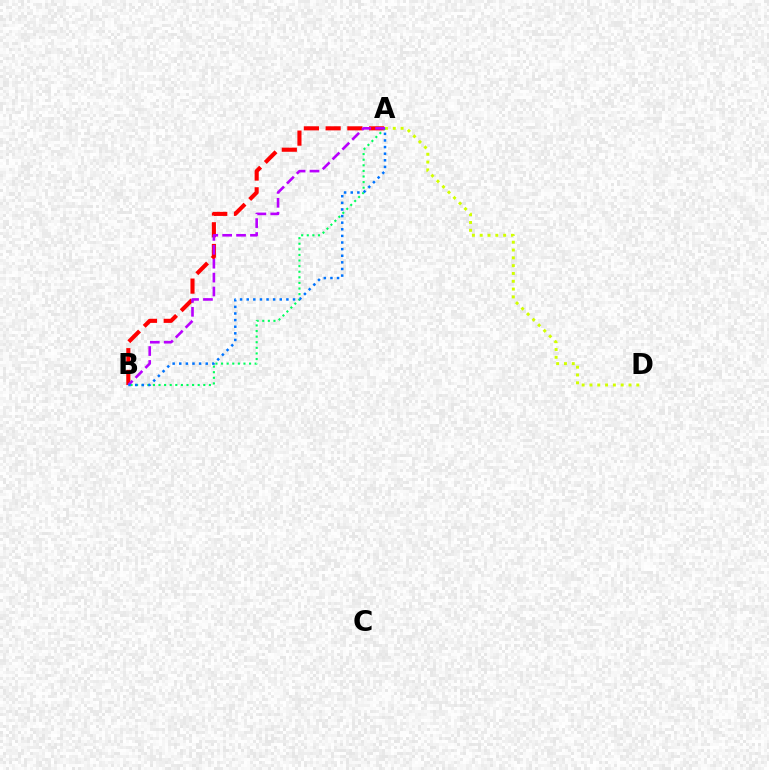{('A', 'B'): [{'color': '#ff0000', 'line_style': 'dashed', 'thickness': 2.95}, {'color': '#00ff5c', 'line_style': 'dotted', 'thickness': 1.52}, {'color': '#b900ff', 'line_style': 'dashed', 'thickness': 1.89}, {'color': '#0074ff', 'line_style': 'dotted', 'thickness': 1.8}], ('A', 'D'): [{'color': '#d1ff00', 'line_style': 'dotted', 'thickness': 2.12}]}